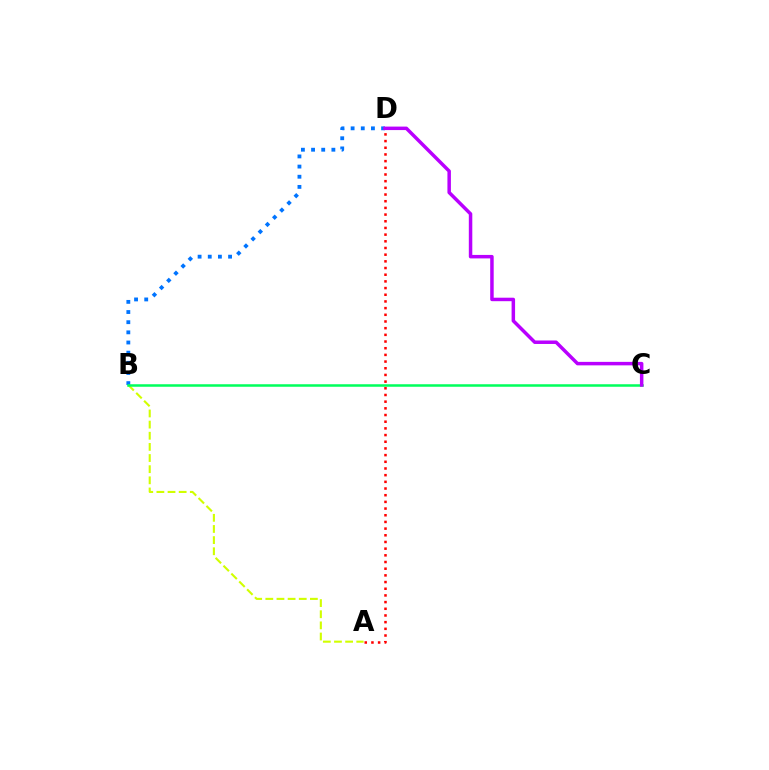{('B', 'D'): [{'color': '#0074ff', 'line_style': 'dotted', 'thickness': 2.76}], ('A', 'B'): [{'color': '#d1ff00', 'line_style': 'dashed', 'thickness': 1.51}], ('B', 'C'): [{'color': '#00ff5c', 'line_style': 'solid', 'thickness': 1.81}], ('A', 'D'): [{'color': '#ff0000', 'line_style': 'dotted', 'thickness': 1.82}], ('C', 'D'): [{'color': '#b900ff', 'line_style': 'solid', 'thickness': 2.51}]}